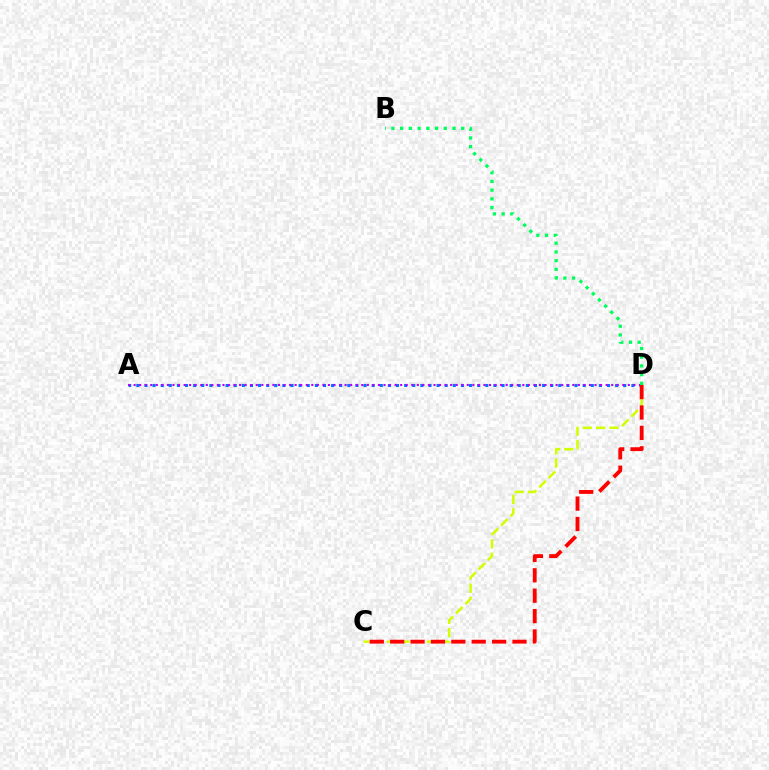{('A', 'D'): [{'color': '#0074ff', 'line_style': 'dotted', 'thickness': 2.2}, {'color': '#b900ff', 'line_style': 'dotted', 'thickness': 1.51}], ('C', 'D'): [{'color': '#d1ff00', 'line_style': 'dashed', 'thickness': 1.81}, {'color': '#ff0000', 'line_style': 'dashed', 'thickness': 2.77}], ('B', 'D'): [{'color': '#00ff5c', 'line_style': 'dotted', 'thickness': 2.37}]}